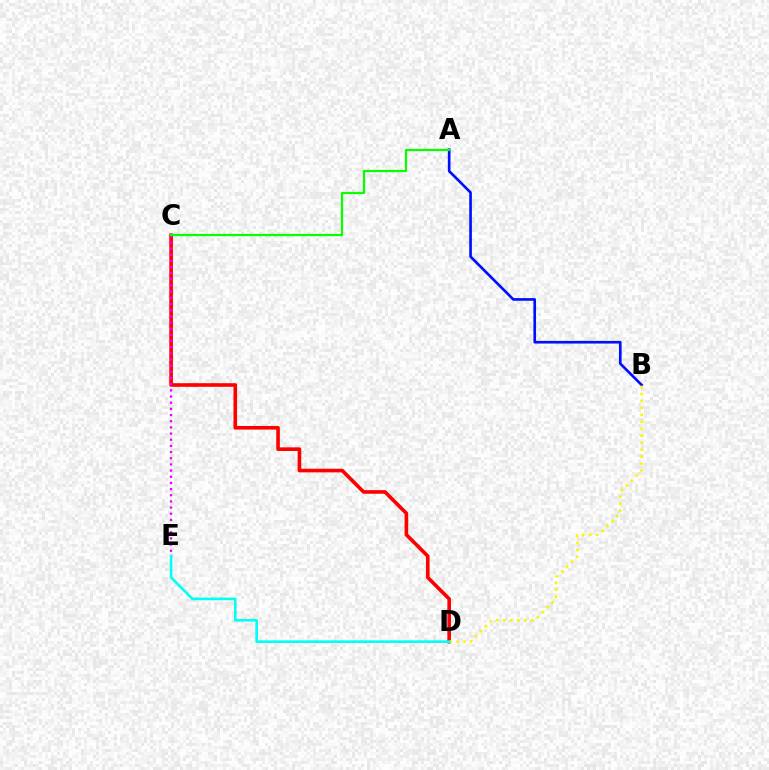{('C', 'D'): [{'color': '#ff0000', 'line_style': 'solid', 'thickness': 2.61}], ('A', 'B'): [{'color': '#0010ff', 'line_style': 'solid', 'thickness': 1.92}], ('B', 'D'): [{'color': '#fcf500', 'line_style': 'dotted', 'thickness': 1.89}], ('C', 'E'): [{'color': '#ee00ff', 'line_style': 'dotted', 'thickness': 1.68}], ('D', 'E'): [{'color': '#00fff6', 'line_style': 'solid', 'thickness': 1.88}], ('A', 'C'): [{'color': '#08ff00', 'line_style': 'solid', 'thickness': 1.62}]}